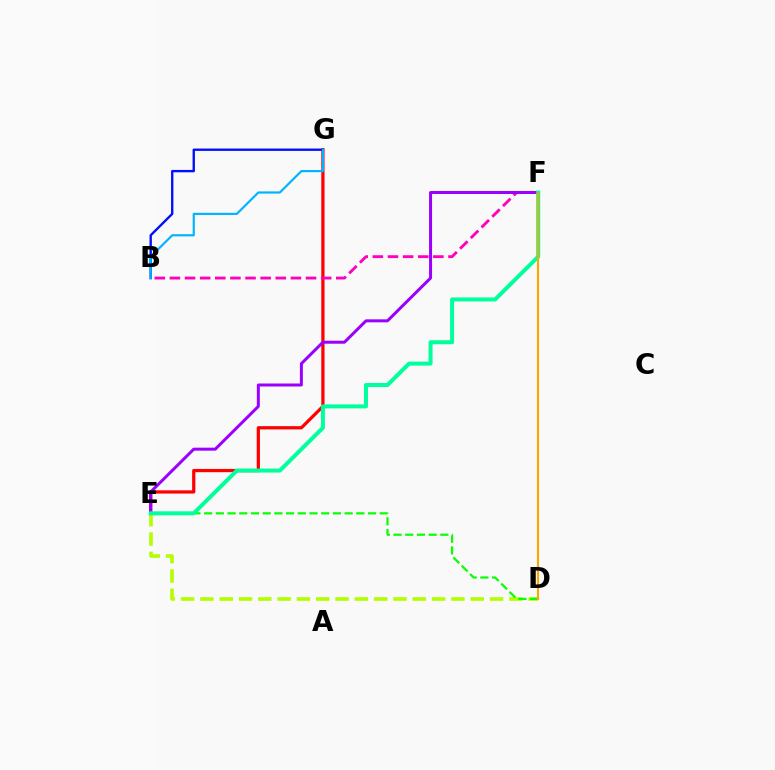{('E', 'G'): [{'color': '#ff0000', 'line_style': 'solid', 'thickness': 2.33}], ('B', 'G'): [{'color': '#0010ff', 'line_style': 'solid', 'thickness': 1.7}, {'color': '#00b5ff', 'line_style': 'solid', 'thickness': 1.57}], ('D', 'E'): [{'color': '#b3ff00', 'line_style': 'dashed', 'thickness': 2.62}, {'color': '#08ff00', 'line_style': 'dashed', 'thickness': 1.59}], ('B', 'F'): [{'color': '#ff00bd', 'line_style': 'dashed', 'thickness': 2.05}], ('E', 'F'): [{'color': '#9b00ff', 'line_style': 'solid', 'thickness': 2.16}, {'color': '#00ff9d', 'line_style': 'solid', 'thickness': 2.88}], ('D', 'F'): [{'color': '#ffa500', 'line_style': 'solid', 'thickness': 1.53}]}